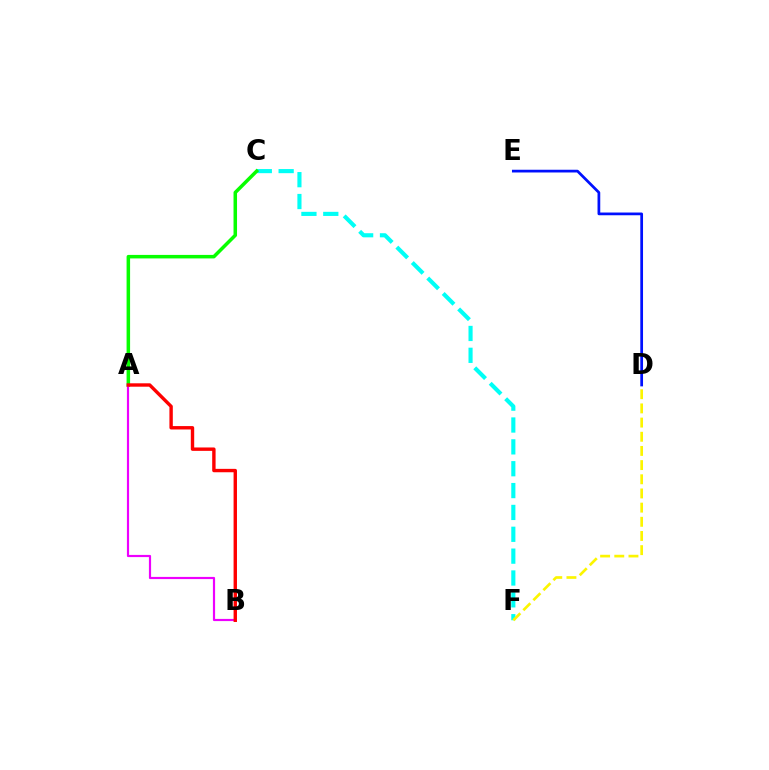{('C', 'F'): [{'color': '#00fff6', 'line_style': 'dashed', 'thickness': 2.97}], ('A', 'C'): [{'color': '#08ff00', 'line_style': 'solid', 'thickness': 2.53}], ('A', 'B'): [{'color': '#ee00ff', 'line_style': 'solid', 'thickness': 1.57}, {'color': '#ff0000', 'line_style': 'solid', 'thickness': 2.45}], ('D', 'E'): [{'color': '#0010ff', 'line_style': 'solid', 'thickness': 1.97}], ('D', 'F'): [{'color': '#fcf500', 'line_style': 'dashed', 'thickness': 1.93}]}